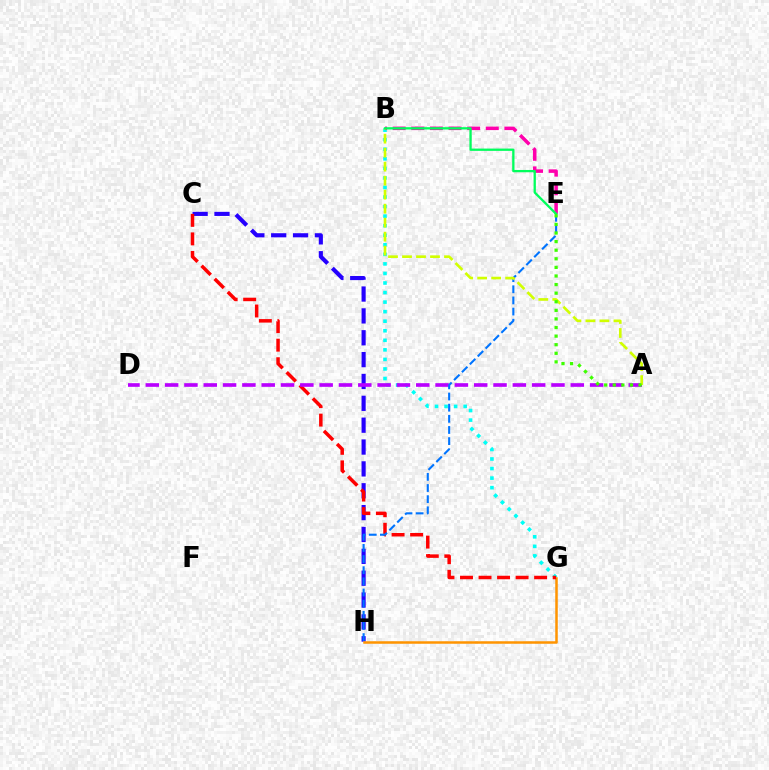{('B', 'G'): [{'color': '#00fff6', 'line_style': 'dotted', 'thickness': 2.6}], ('C', 'H'): [{'color': '#2500ff', 'line_style': 'dashed', 'thickness': 2.97}], ('G', 'H'): [{'color': '#ff9400', 'line_style': 'solid', 'thickness': 1.81}], ('C', 'G'): [{'color': '#ff0000', 'line_style': 'dashed', 'thickness': 2.52}], ('A', 'D'): [{'color': '#b900ff', 'line_style': 'dashed', 'thickness': 2.62}], ('E', 'H'): [{'color': '#0074ff', 'line_style': 'dashed', 'thickness': 1.51}], ('B', 'E'): [{'color': '#ff00ac', 'line_style': 'dashed', 'thickness': 2.53}, {'color': '#00ff5c', 'line_style': 'solid', 'thickness': 1.66}], ('A', 'B'): [{'color': '#d1ff00', 'line_style': 'dashed', 'thickness': 1.9}], ('A', 'E'): [{'color': '#3dff00', 'line_style': 'dotted', 'thickness': 2.33}]}